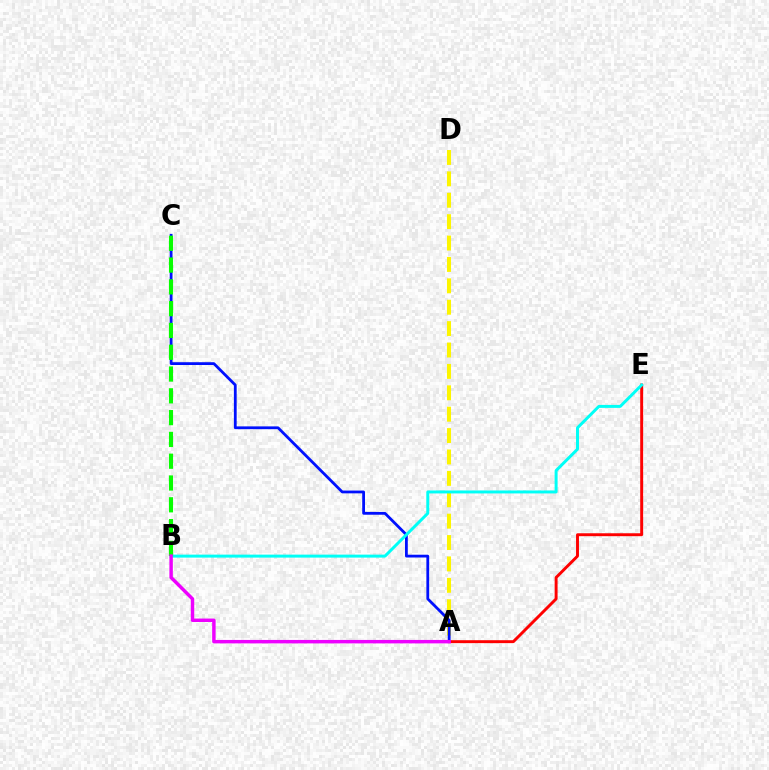{('A', 'E'): [{'color': '#ff0000', 'line_style': 'solid', 'thickness': 2.11}], ('A', 'D'): [{'color': '#fcf500', 'line_style': 'dashed', 'thickness': 2.91}], ('A', 'C'): [{'color': '#0010ff', 'line_style': 'solid', 'thickness': 2.01}], ('B', 'E'): [{'color': '#00fff6', 'line_style': 'solid', 'thickness': 2.14}], ('B', 'C'): [{'color': '#08ff00', 'line_style': 'dashed', 'thickness': 2.96}], ('A', 'B'): [{'color': '#ee00ff', 'line_style': 'solid', 'thickness': 2.48}]}